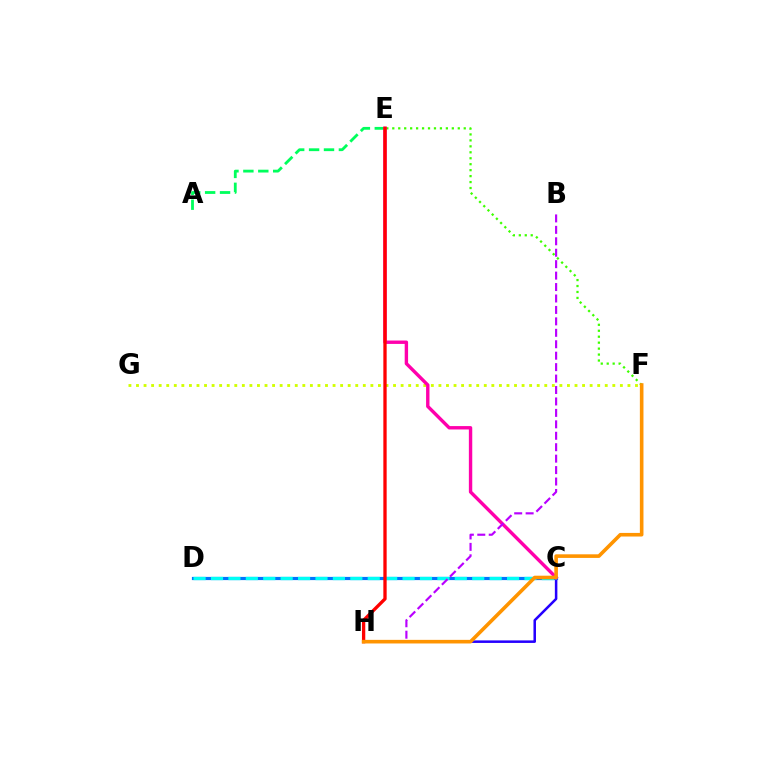{('E', 'F'): [{'color': '#3dff00', 'line_style': 'dotted', 'thickness': 1.62}], ('F', 'G'): [{'color': '#d1ff00', 'line_style': 'dotted', 'thickness': 2.05}], ('C', 'H'): [{'color': '#2500ff', 'line_style': 'solid', 'thickness': 1.82}], ('A', 'E'): [{'color': '#00ff5c', 'line_style': 'dashed', 'thickness': 2.03}], ('C', 'D'): [{'color': '#0074ff', 'line_style': 'solid', 'thickness': 2.3}, {'color': '#00fff6', 'line_style': 'dashed', 'thickness': 2.37}], ('C', 'E'): [{'color': '#ff00ac', 'line_style': 'solid', 'thickness': 2.44}], ('E', 'H'): [{'color': '#ff0000', 'line_style': 'solid', 'thickness': 2.38}], ('B', 'H'): [{'color': '#b900ff', 'line_style': 'dashed', 'thickness': 1.55}], ('F', 'H'): [{'color': '#ff9400', 'line_style': 'solid', 'thickness': 2.59}]}